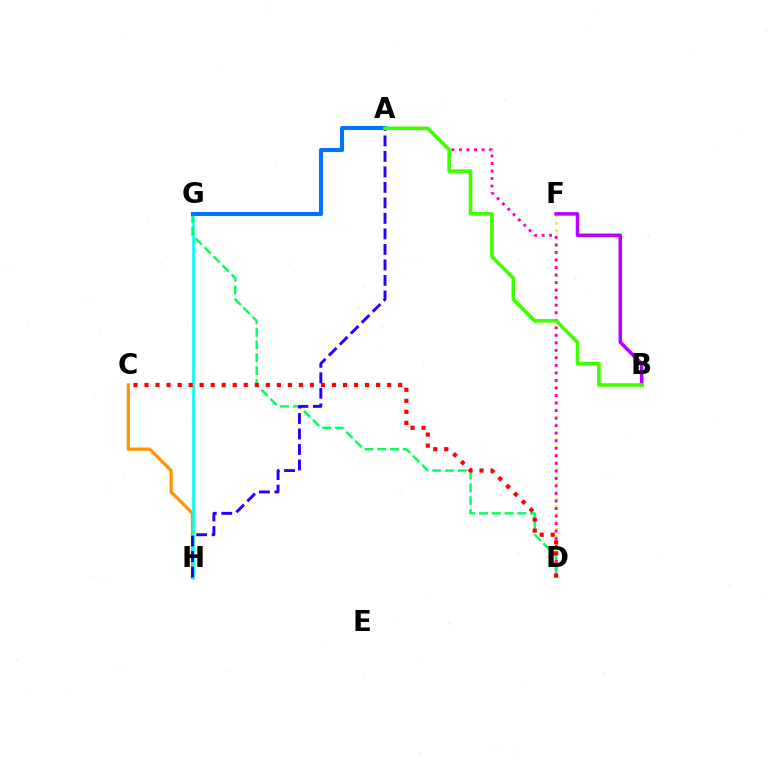{('C', 'H'): [{'color': '#ff9400', 'line_style': 'solid', 'thickness': 2.35}], ('D', 'F'): [{'color': '#d1ff00', 'line_style': 'dotted', 'thickness': 2.03}], ('G', 'H'): [{'color': '#00fff6', 'line_style': 'solid', 'thickness': 1.85}], ('B', 'F'): [{'color': '#b900ff', 'line_style': 'solid', 'thickness': 2.53}], ('A', 'D'): [{'color': '#ff00ac', 'line_style': 'dotted', 'thickness': 2.05}], ('D', 'G'): [{'color': '#00ff5c', 'line_style': 'dashed', 'thickness': 1.74}], ('C', 'D'): [{'color': '#ff0000', 'line_style': 'dotted', 'thickness': 3.0}], ('A', 'H'): [{'color': '#2500ff', 'line_style': 'dashed', 'thickness': 2.11}], ('A', 'G'): [{'color': '#0074ff', 'line_style': 'solid', 'thickness': 2.95}], ('A', 'B'): [{'color': '#3dff00', 'line_style': 'solid', 'thickness': 2.59}]}